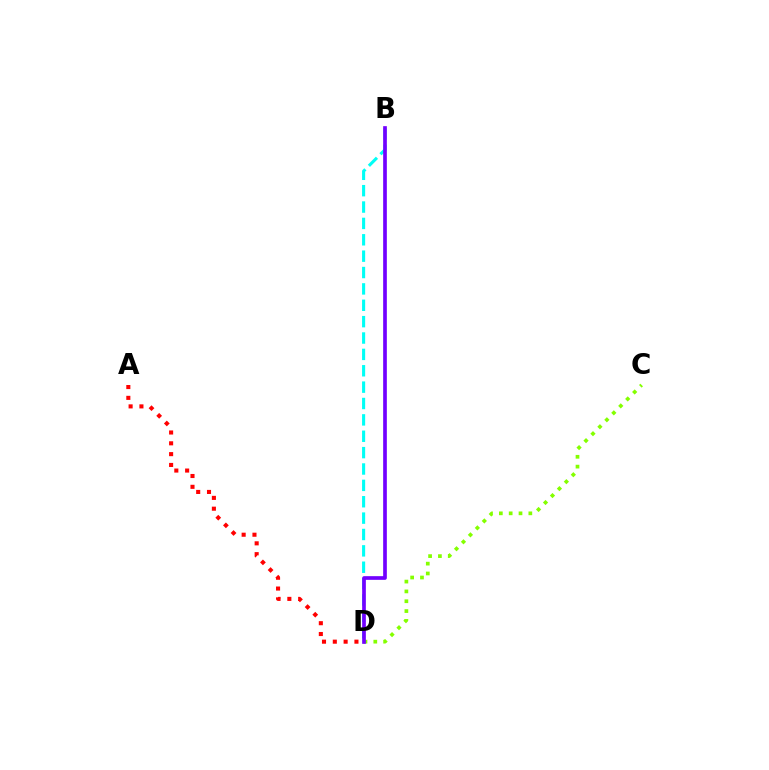{('A', 'D'): [{'color': '#ff0000', 'line_style': 'dotted', 'thickness': 2.94}], ('B', 'D'): [{'color': '#00fff6', 'line_style': 'dashed', 'thickness': 2.22}, {'color': '#7200ff', 'line_style': 'solid', 'thickness': 2.65}], ('C', 'D'): [{'color': '#84ff00', 'line_style': 'dotted', 'thickness': 2.67}]}